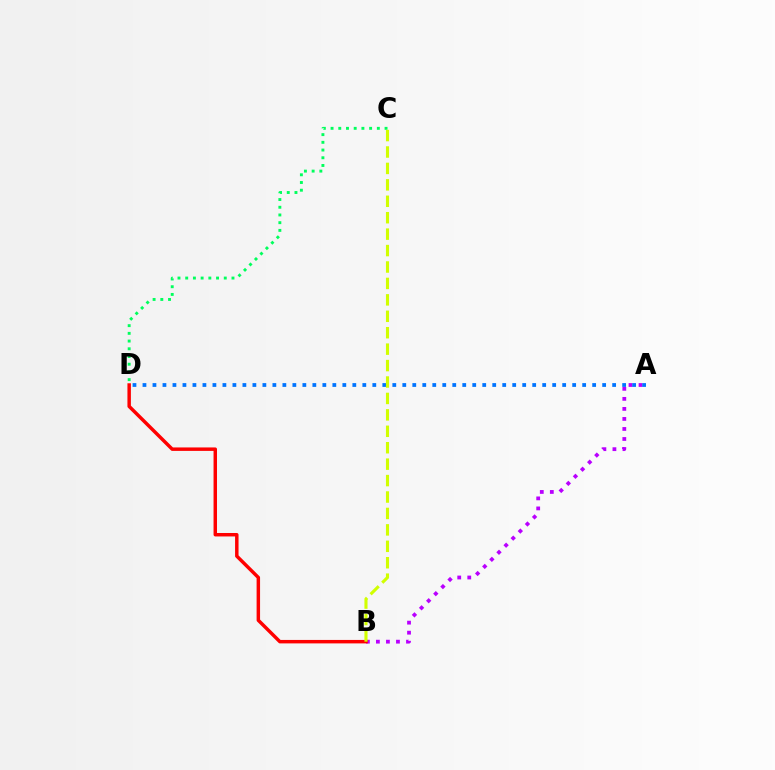{('A', 'B'): [{'color': '#b900ff', 'line_style': 'dotted', 'thickness': 2.73}], ('A', 'D'): [{'color': '#0074ff', 'line_style': 'dotted', 'thickness': 2.72}], ('C', 'D'): [{'color': '#00ff5c', 'line_style': 'dotted', 'thickness': 2.1}], ('B', 'D'): [{'color': '#ff0000', 'line_style': 'solid', 'thickness': 2.49}], ('B', 'C'): [{'color': '#d1ff00', 'line_style': 'dashed', 'thickness': 2.23}]}